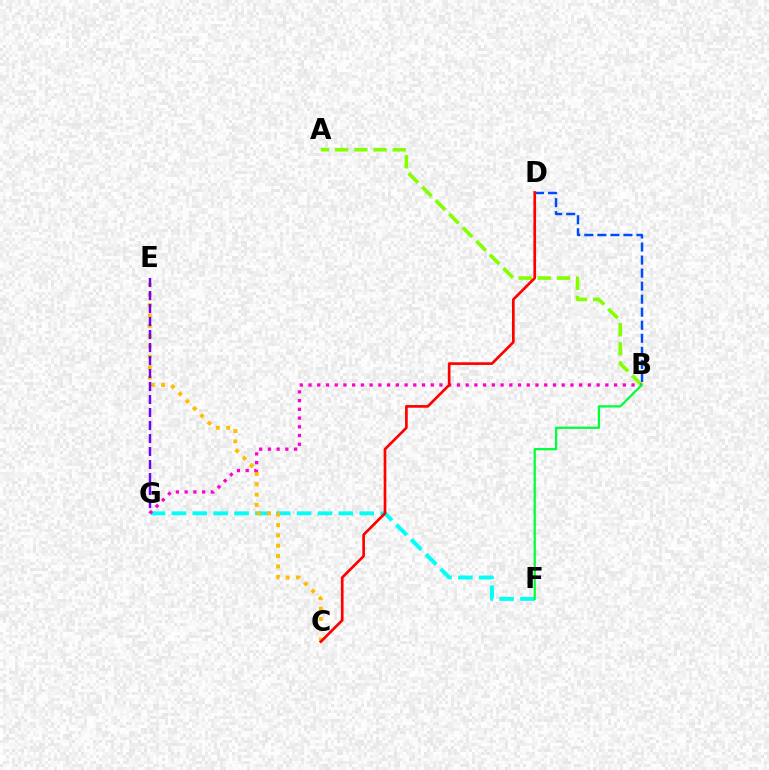{('F', 'G'): [{'color': '#00fff6', 'line_style': 'dashed', 'thickness': 2.84}], ('B', 'D'): [{'color': '#004bff', 'line_style': 'dashed', 'thickness': 1.77}], ('A', 'B'): [{'color': '#84ff00', 'line_style': 'dashed', 'thickness': 2.6}], ('C', 'E'): [{'color': '#ffbd00', 'line_style': 'dotted', 'thickness': 2.81}], ('E', 'G'): [{'color': '#7200ff', 'line_style': 'dashed', 'thickness': 1.77}], ('B', 'G'): [{'color': '#ff00cf', 'line_style': 'dotted', 'thickness': 2.37}], ('B', 'F'): [{'color': '#00ff39', 'line_style': 'solid', 'thickness': 1.62}], ('C', 'D'): [{'color': '#ff0000', 'line_style': 'solid', 'thickness': 1.93}]}